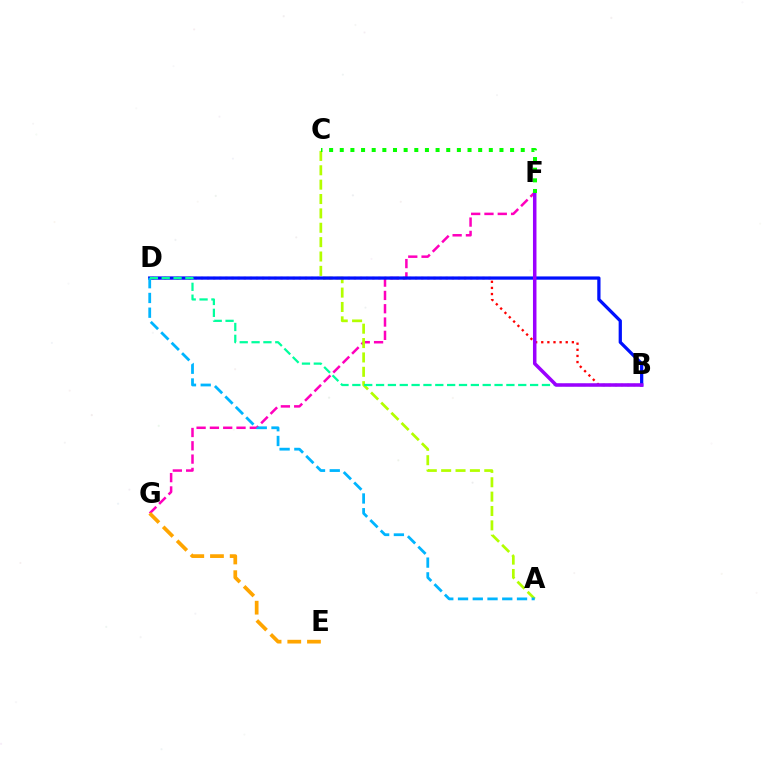{('F', 'G'): [{'color': '#ff00bd', 'line_style': 'dashed', 'thickness': 1.81}], ('E', 'G'): [{'color': '#ffa500', 'line_style': 'dashed', 'thickness': 2.67}], ('A', 'C'): [{'color': '#b3ff00', 'line_style': 'dashed', 'thickness': 1.95}], ('B', 'D'): [{'color': '#ff0000', 'line_style': 'dotted', 'thickness': 1.66}, {'color': '#0010ff', 'line_style': 'solid', 'thickness': 2.35}, {'color': '#00ff9d', 'line_style': 'dashed', 'thickness': 1.61}], ('A', 'D'): [{'color': '#00b5ff', 'line_style': 'dashed', 'thickness': 2.0}], ('B', 'F'): [{'color': '#9b00ff', 'line_style': 'solid', 'thickness': 2.53}], ('C', 'F'): [{'color': '#08ff00', 'line_style': 'dotted', 'thickness': 2.89}]}